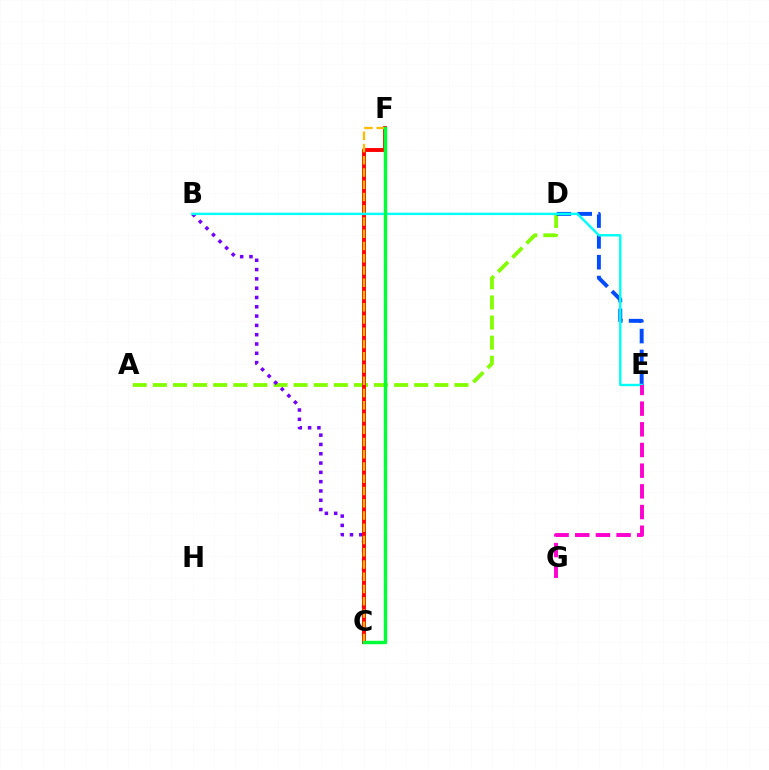{('A', 'D'): [{'color': '#84ff00', 'line_style': 'dashed', 'thickness': 2.73}], ('B', 'C'): [{'color': '#7200ff', 'line_style': 'dotted', 'thickness': 2.53}], ('D', 'E'): [{'color': '#004bff', 'line_style': 'dashed', 'thickness': 2.83}], ('C', 'F'): [{'color': '#ff0000', 'line_style': 'solid', 'thickness': 2.79}, {'color': '#ffbd00', 'line_style': 'dashed', 'thickness': 1.66}, {'color': '#00ff39', 'line_style': 'solid', 'thickness': 2.49}], ('B', 'E'): [{'color': '#00fff6', 'line_style': 'solid', 'thickness': 1.74}], ('E', 'G'): [{'color': '#ff00cf', 'line_style': 'dashed', 'thickness': 2.81}]}